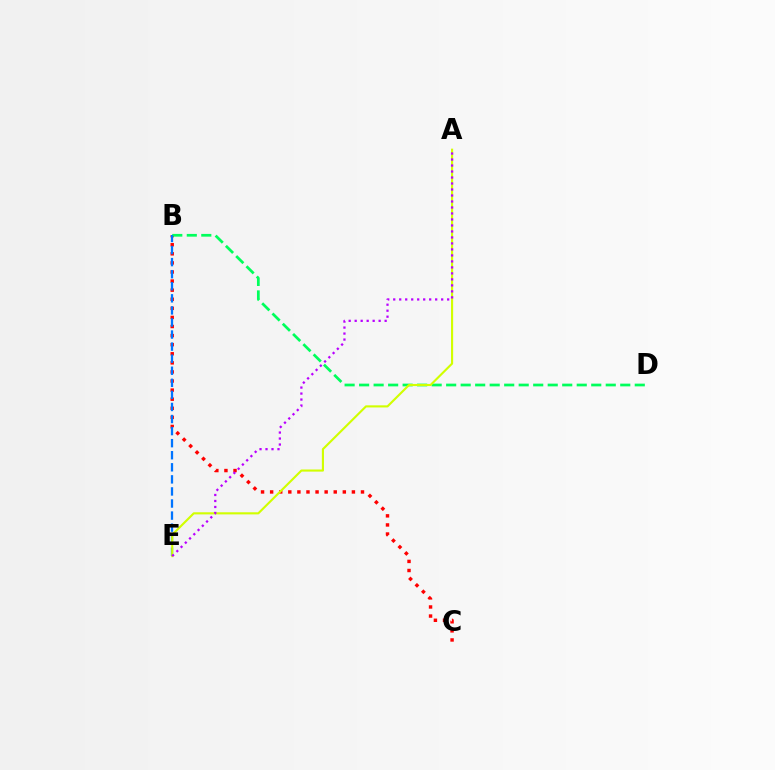{('B', 'C'): [{'color': '#ff0000', 'line_style': 'dotted', 'thickness': 2.47}], ('B', 'D'): [{'color': '#00ff5c', 'line_style': 'dashed', 'thickness': 1.97}], ('B', 'E'): [{'color': '#0074ff', 'line_style': 'dashed', 'thickness': 1.64}], ('A', 'E'): [{'color': '#d1ff00', 'line_style': 'solid', 'thickness': 1.53}, {'color': '#b900ff', 'line_style': 'dotted', 'thickness': 1.63}]}